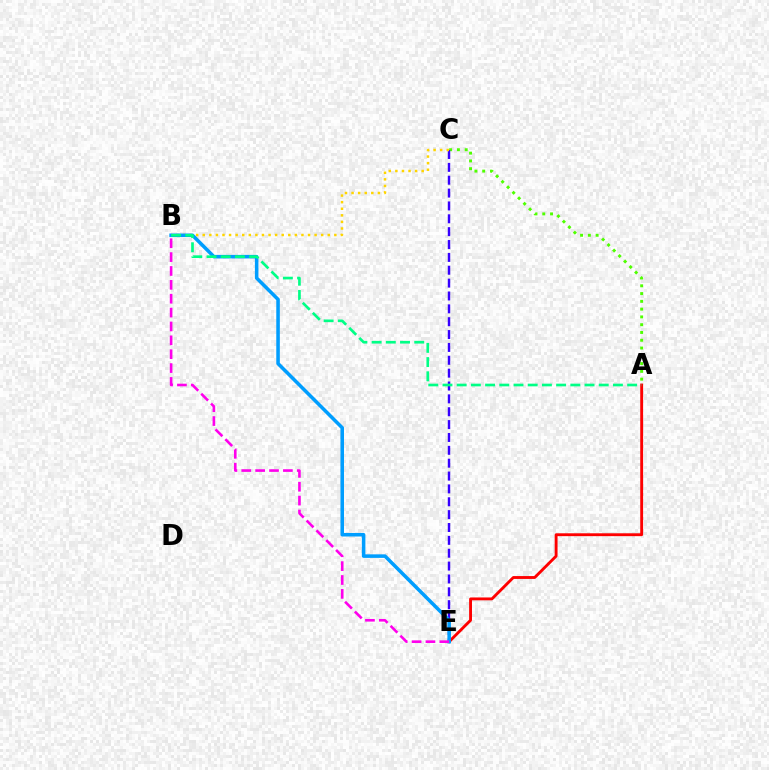{('A', 'C'): [{'color': '#4fff00', 'line_style': 'dotted', 'thickness': 2.11}], ('C', 'E'): [{'color': '#3700ff', 'line_style': 'dashed', 'thickness': 1.75}], ('A', 'E'): [{'color': '#ff0000', 'line_style': 'solid', 'thickness': 2.06}], ('B', 'C'): [{'color': '#ffd500', 'line_style': 'dotted', 'thickness': 1.79}], ('B', 'E'): [{'color': '#009eff', 'line_style': 'solid', 'thickness': 2.55}, {'color': '#ff00ed', 'line_style': 'dashed', 'thickness': 1.88}], ('A', 'B'): [{'color': '#00ff86', 'line_style': 'dashed', 'thickness': 1.93}]}